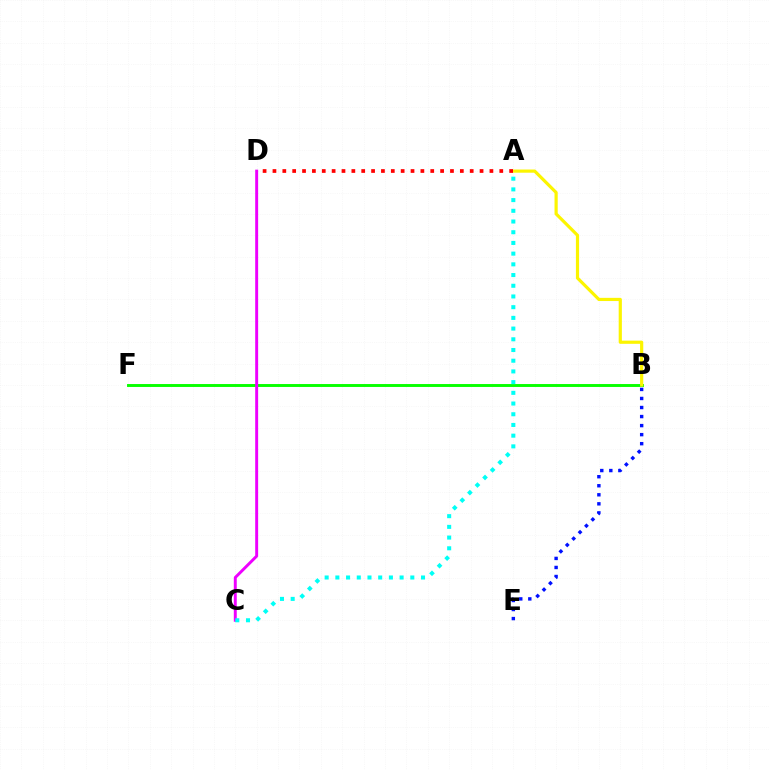{('B', 'F'): [{'color': '#08ff00', 'line_style': 'solid', 'thickness': 2.1}], ('B', 'E'): [{'color': '#0010ff', 'line_style': 'dotted', 'thickness': 2.46}], ('C', 'D'): [{'color': '#ee00ff', 'line_style': 'solid', 'thickness': 2.11}], ('A', 'B'): [{'color': '#fcf500', 'line_style': 'solid', 'thickness': 2.29}], ('A', 'D'): [{'color': '#ff0000', 'line_style': 'dotted', 'thickness': 2.68}], ('A', 'C'): [{'color': '#00fff6', 'line_style': 'dotted', 'thickness': 2.91}]}